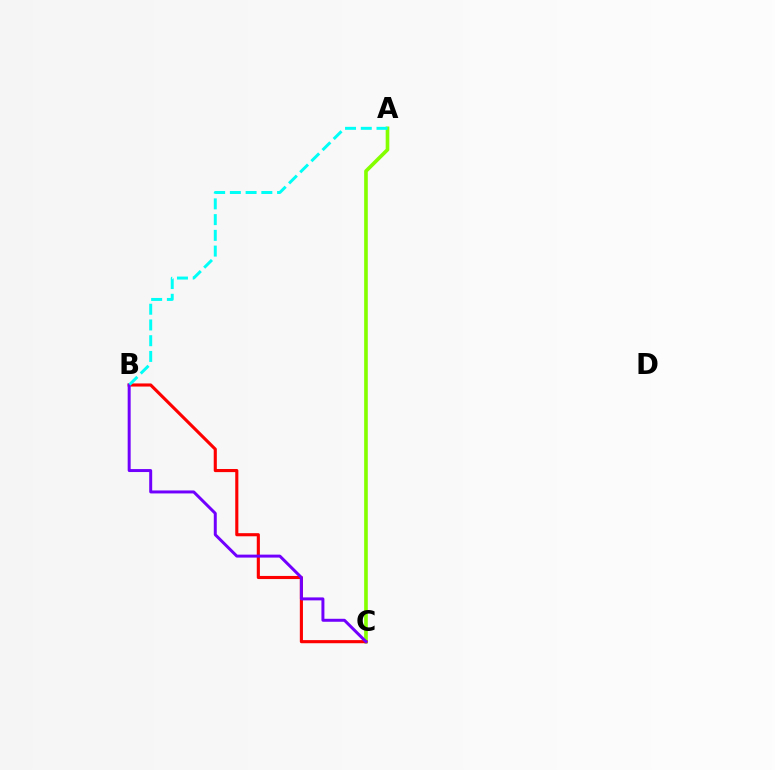{('A', 'C'): [{'color': '#84ff00', 'line_style': 'solid', 'thickness': 2.62}], ('B', 'C'): [{'color': '#ff0000', 'line_style': 'solid', 'thickness': 2.24}, {'color': '#7200ff', 'line_style': 'solid', 'thickness': 2.14}], ('A', 'B'): [{'color': '#00fff6', 'line_style': 'dashed', 'thickness': 2.14}]}